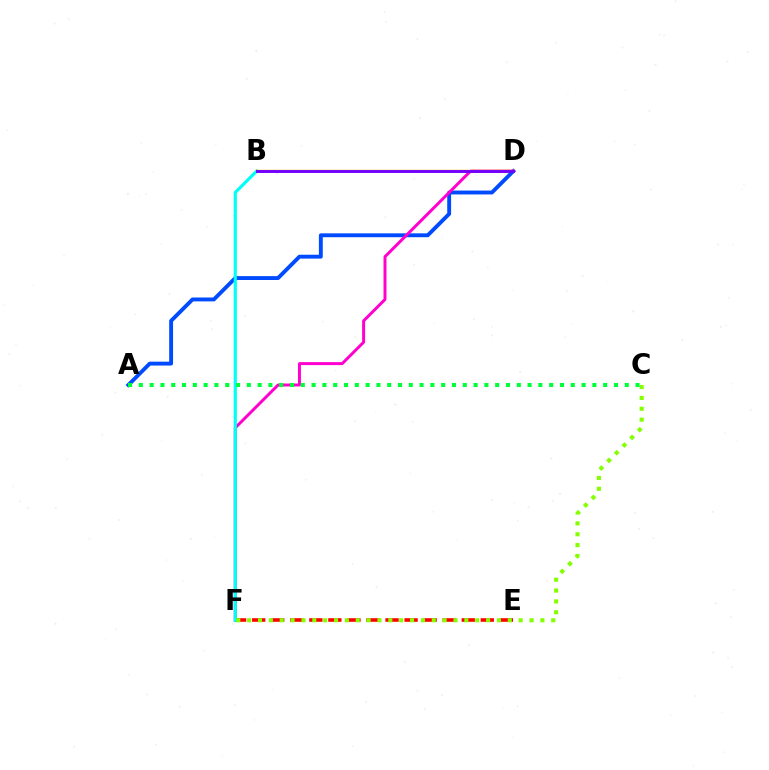{('A', 'D'): [{'color': '#004bff', 'line_style': 'solid', 'thickness': 2.8}], ('D', 'F'): [{'color': '#ff00cf', 'line_style': 'solid', 'thickness': 2.14}], ('E', 'F'): [{'color': '#ff0000', 'line_style': 'dashed', 'thickness': 2.59}], ('B', 'F'): [{'color': '#00fff6', 'line_style': 'solid', 'thickness': 2.28}], ('B', 'D'): [{'color': '#ffbd00', 'line_style': 'solid', 'thickness': 1.79}, {'color': '#7200ff', 'line_style': 'solid', 'thickness': 2.11}], ('C', 'F'): [{'color': '#84ff00', 'line_style': 'dotted', 'thickness': 2.95}], ('A', 'C'): [{'color': '#00ff39', 'line_style': 'dotted', 'thickness': 2.93}]}